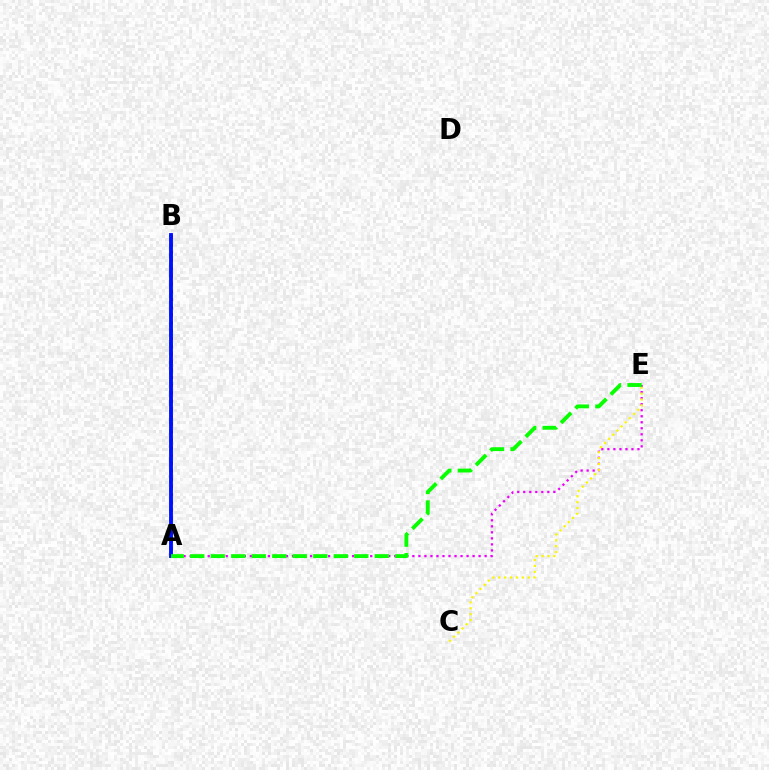{('A', 'B'): [{'color': '#00fff6', 'line_style': 'dotted', 'thickness': 2.64}, {'color': '#ff0000', 'line_style': 'dotted', 'thickness': 2.12}, {'color': '#0010ff', 'line_style': 'solid', 'thickness': 2.77}], ('A', 'E'): [{'color': '#ee00ff', 'line_style': 'dotted', 'thickness': 1.64}, {'color': '#08ff00', 'line_style': 'dashed', 'thickness': 2.79}], ('C', 'E'): [{'color': '#fcf500', 'line_style': 'dotted', 'thickness': 1.6}]}